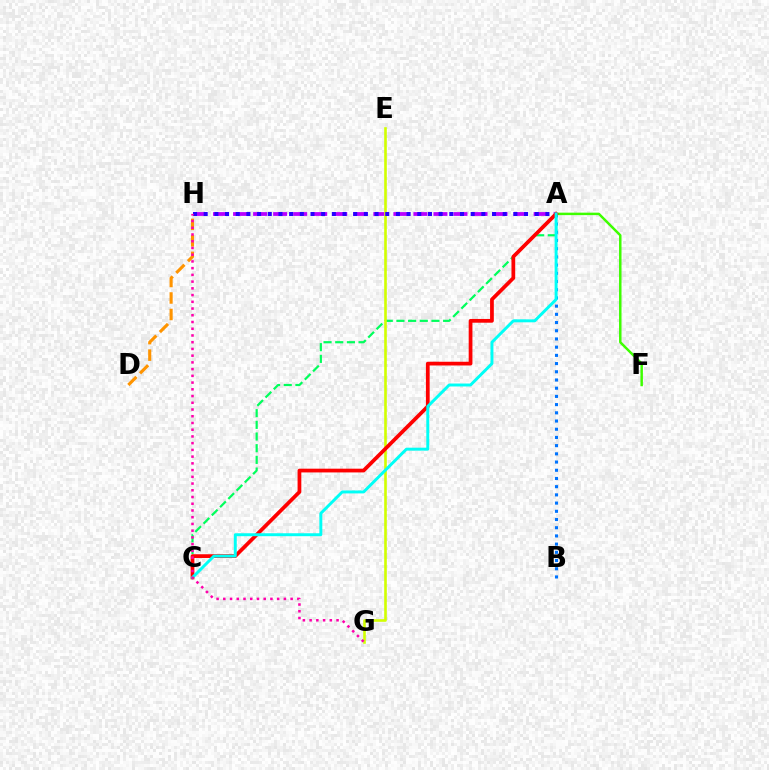{('A', 'F'): [{'color': '#3dff00', 'line_style': 'solid', 'thickness': 1.78}], ('D', 'H'): [{'color': '#ff9400', 'line_style': 'dashed', 'thickness': 2.24}], ('A', 'B'): [{'color': '#0074ff', 'line_style': 'dotted', 'thickness': 2.23}], ('A', 'C'): [{'color': '#00ff5c', 'line_style': 'dashed', 'thickness': 1.59}, {'color': '#ff0000', 'line_style': 'solid', 'thickness': 2.69}, {'color': '#00fff6', 'line_style': 'solid', 'thickness': 2.12}], ('A', 'H'): [{'color': '#b900ff', 'line_style': 'dashed', 'thickness': 2.72}, {'color': '#2500ff', 'line_style': 'dotted', 'thickness': 2.9}], ('E', 'G'): [{'color': '#d1ff00', 'line_style': 'solid', 'thickness': 1.88}], ('G', 'H'): [{'color': '#ff00ac', 'line_style': 'dotted', 'thickness': 1.83}]}